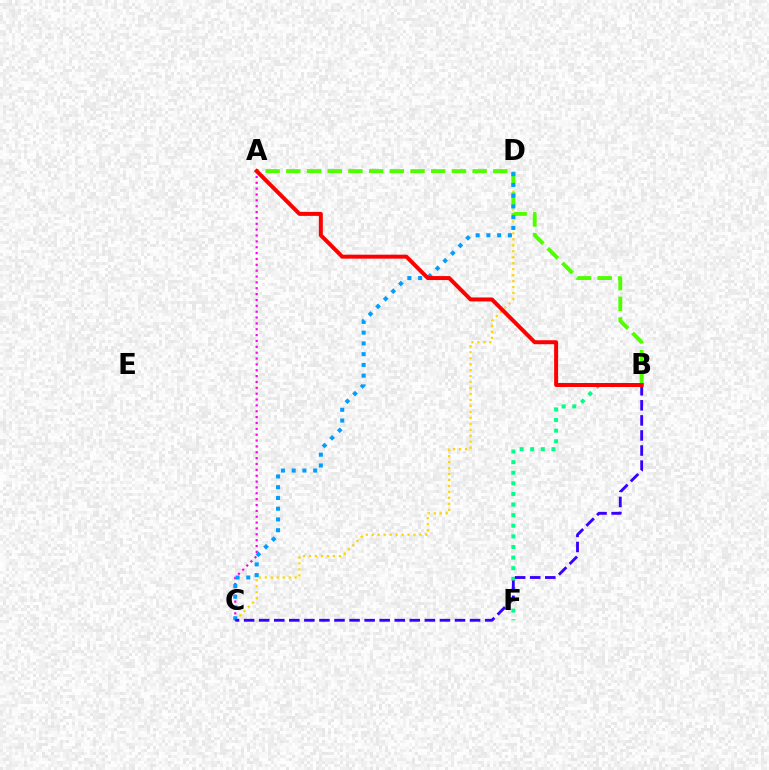{('C', 'D'): [{'color': '#ffd500', 'line_style': 'dotted', 'thickness': 1.62}, {'color': '#009eff', 'line_style': 'dotted', 'thickness': 2.92}], ('A', 'C'): [{'color': '#ff00ed', 'line_style': 'dotted', 'thickness': 1.59}], ('A', 'B'): [{'color': '#4fff00', 'line_style': 'dashed', 'thickness': 2.81}, {'color': '#ff0000', 'line_style': 'solid', 'thickness': 2.86}], ('B', 'F'): [{'color': '#00ff86', 'line_style': 'dotted', 'thickness': 2.88}], ('B', 'C'): [{'color': '#3700ff', 'line_style': 'dashed', 'thickness': 2.05}]}